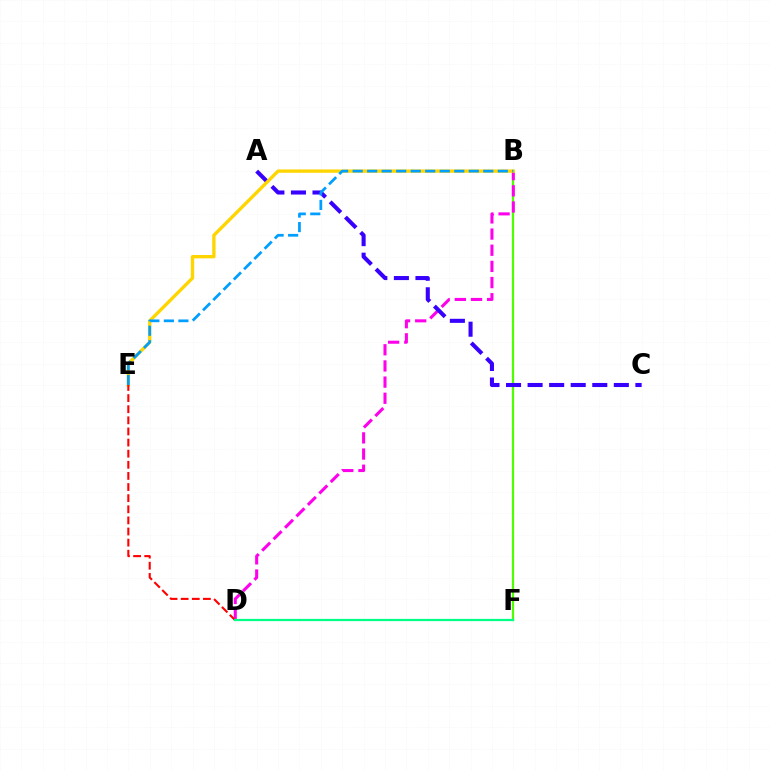{('B', 'F'): [{'color': '#4fff00', 'line_style': 'solid', 'thickness': 1.61}], ('B', 'D'): [{'color': '#ff00ed', 'line_style': 'dashed', 'thickness': 2.2}], ('A', 'C'): [{'color': '#3700ff', 'line_style': 'dashed', 'thickness': 2.93}], ('B', 'E'): [{'color': '#ffd500', 'line_style': 'solid', 'thickness': 2.41}, {'color': '#009eff', 'line_style': 'dashed', 'thickness': 1.97}], ('D', 'E'): [{'color': '#ff0000', 'line_style': 'dashed', 'thickness': 1.51}], ('D', 'F'): [{'color': '#00ff86', 'line_style': 'solid', 'thickness': 1.62}]}